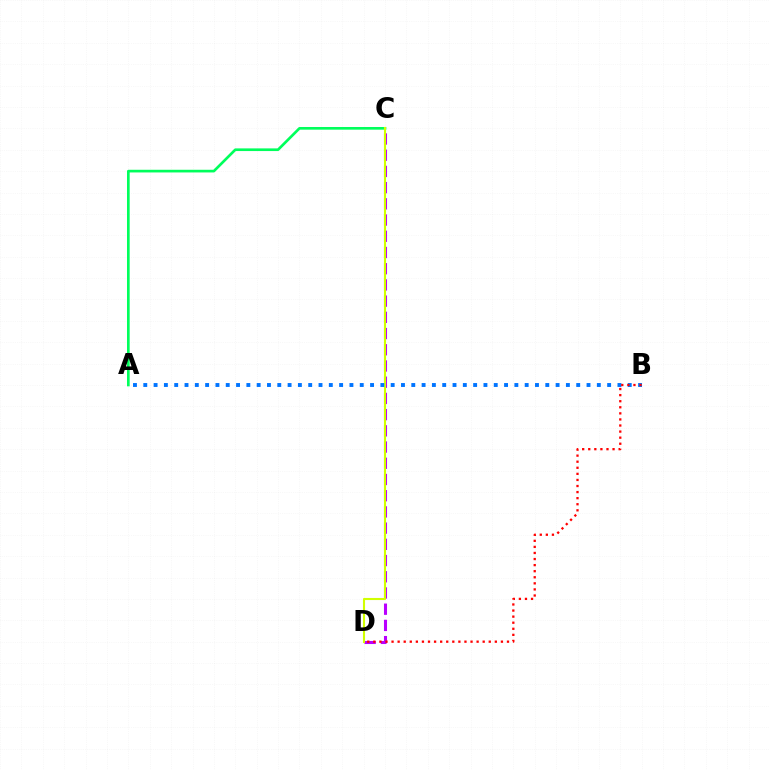{('C', 'D'): [{'color': '#b900ff', 'line_style': 'dashed', 'thickness': 2.2}, {'color': '#d1ff00', 'line_style': 'solid', 'thickness': 1.51}], ('A', 'C'): [{'color': '#00ff5c', 'line_style': 'solid', 'thickness': 1.92}], ('A', 'B'): [{'color': '#0074ff', 'line_style': 'dotted', 'thickness': 2.8}], ('B', 'D'): [{'color': '#ff0000', 'line_style': 'dotted', 'thickness': 1.65}]}